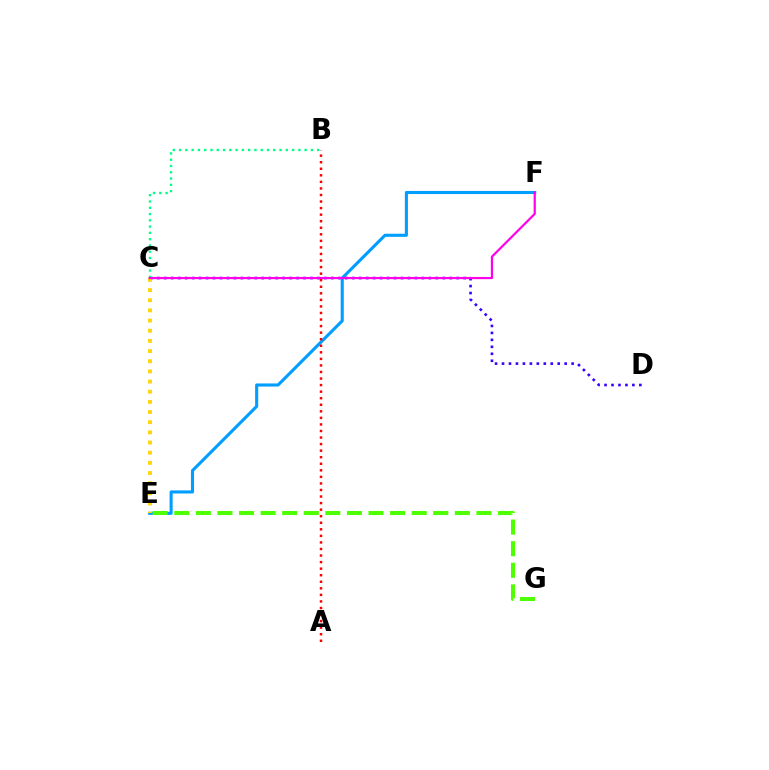{('E', 'F'): [{'color': '#009eff', 'line_style': 'solid', 'thickness': 2.23}], ('C', 'D'): [{'color': '#3700ff', 'line_style': 'dotted', 'thickness': 1.89}], ('C', 'E'): [{'color': '#ffd500', 'line_style': 'dotted', 'thickness': 2.76}], ('B', 'C'): [{'color': '#00ff86', 'line_style': 'dotted', 'thickness': 1.71}], ('C', 'F'): [{'color': '#ff00ed', 'line_style': 'solid', 'thickness': 1.59}], ('E', 'G'): [{'color': '#4fff00', 'line_style': 'dashed', 'thickness': 2.93}], ('A', 'B'): [{'color': '#ff0000', 'line_style': 'dotted', 'thickness': 1.78}]}